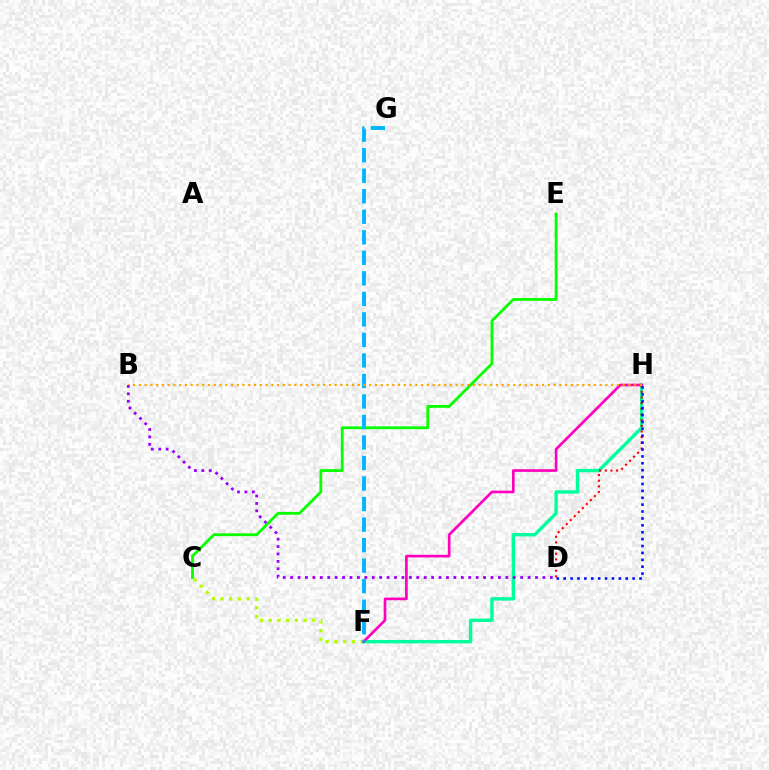{('C', 'F'): [{'color': '#b3ff00', 'line_style': 'dotted', 'thickness': 2.36}], ('C', 'E'): [{'color': '#08ff00', 'line_style': 'solid', 'thickness': 2.02}], ('F', 'H'): [{'color': '#00ff9d', 'line_style': 'solid', 'thickness': 2.44}, {'color': '#ff00bd', 'line_style': 'solid', 'thickness': 1.92}], ('D', 'H'): [{'color': '#ff0000', 'line_style': 'dotted', 'thickness': 1.54}, {'color': '#0010ff', 'line_style': 'dotted', 'thickness': 1.87}], ('F', 'G'): [{'color': '#00b5ff', 'line_style': 'dashed', 'thickness': 2.79}], ('B', 'H'): [{'color': '#ffa500', 'line_style': 'dotted', 'thickness': 1.56}], ('B', 'D'): [{'color': '#9b00ff', 'line_style': 'dotted', 'thickness': 2.02}]}